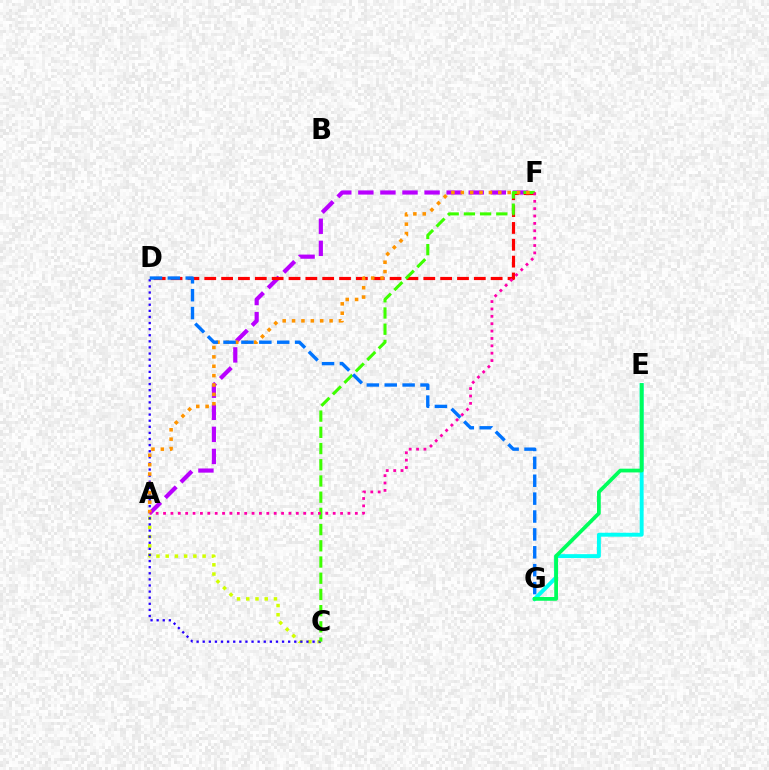{('A', 'C'): [{'color': '#d1ff00', 'line_style': 'dotted', 'thickness': 2.51}], ('E', 'G'): [{'color': '#00fff6', 'line_style': 'solid', 'thickness': 2.81}, {'color': '#00ff5c', 'line_style': 'solid', 'thickness': 2.7}], ('A', 'F'): [{'color': '#b900ff', 'line_style': 'dashed', 'thickness': 3.0}, {'color': '#ff9400', 'line_style': 'dotted', 'thickness': 2.55}, {'color': '#ff00ac', 'line_style': 'dotted', 'thickness': 2.0}], ('C', 'D'): [{'color': '#2500ff', 'line_style': 'dotted', 'thickness': 1.66}], ('D', 'F'): [{'color': '#ff0000', 'line_style': 'dashed', 'thickness': 2.29}], ('C', 'F'): [{'color': '#3dff00', 'line_style': 'dashed', 'thickness': 2.2}], ('D', 'G'): [{'color': '#0074ff', 'line_style': 'dashed', 'thickness': 2.43}]}